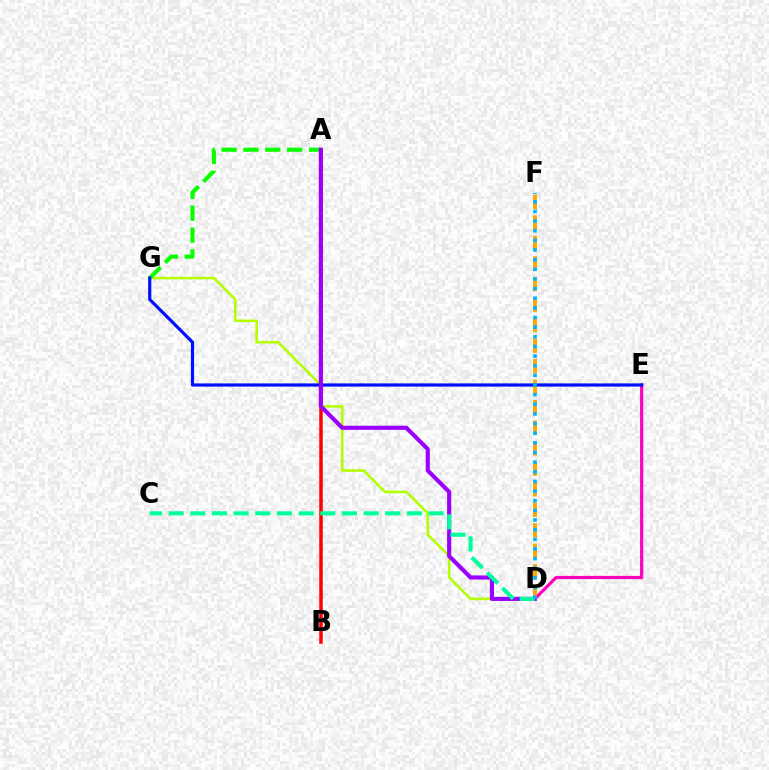{('A', 'B'): [{'color': '#ff0000', 'line_style': 'solid', 'thickness': 2.53}], ('D', 'E'): [{'color': '#ff00bd', 'line_style': 'solid', 'thickness': 2.31}], ('D', 'G'): [{'color': '#b3ff00', 'line_style': 'solid', 'thickness': 1.85}], ('D', 'F'): [{'color': '#ffa500', 'line_style': 'dashed', 'thickness': 2.79}, {'color': '#00b5ff', 'line_style': 'dotted', 'thickness': 2.62}], ('A', 'G'): [{'color': '#08ff00', 'line_style': 'dashed', 'thickness': 2.97}], ('E', 'G'): [{'color': '#0010ff', 'line_style': 'solid', 'thickness': 2.3}], ('A', 'D'): [{'color': '#9b00ff', 'line_style': 'solid', 'thickness': 2.98}], ('C', 'D'): [{'color': '#00ff9d', 'line_style': 'dashed', 'thickness': 2.94}]}